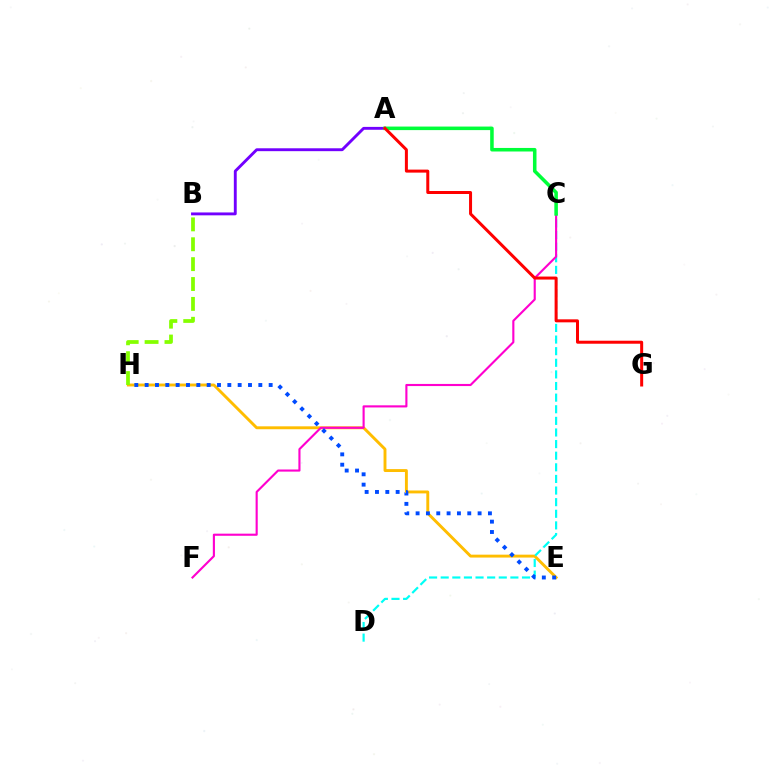{('E', 'H'): [{'color': '#ffbd00', 'line_style': 'solid', 'thickness': 2.09}, {'color': '#004bff', 'line_style': 'dotted', 'thickness': 2.81}], ('A', 'B'): [{'color': '#7200ff', 'line_style': 'solid', 'thickness': 2.07}], ('C', 'D'): [{'color': '#00fff6', 'line_style': 'dashed', 'thickness': 1.58}], ('C', 'F'): [{'color': '#ff00cf', 'line_style': 'solid', 'thickness': 1.53}], ('A', 'C'): [{'color': '#00ff39', 'line_style': 'solid', 'thickness': 2.55}], ('A', 'G'): [{'color': '#ff0000', 'line_style': 'solid', 'thickness': 2.16}], ('B', 'H'): [{'color': '#84ff00', 'line_style': 'dashed', 'thickness': 2.7}]}